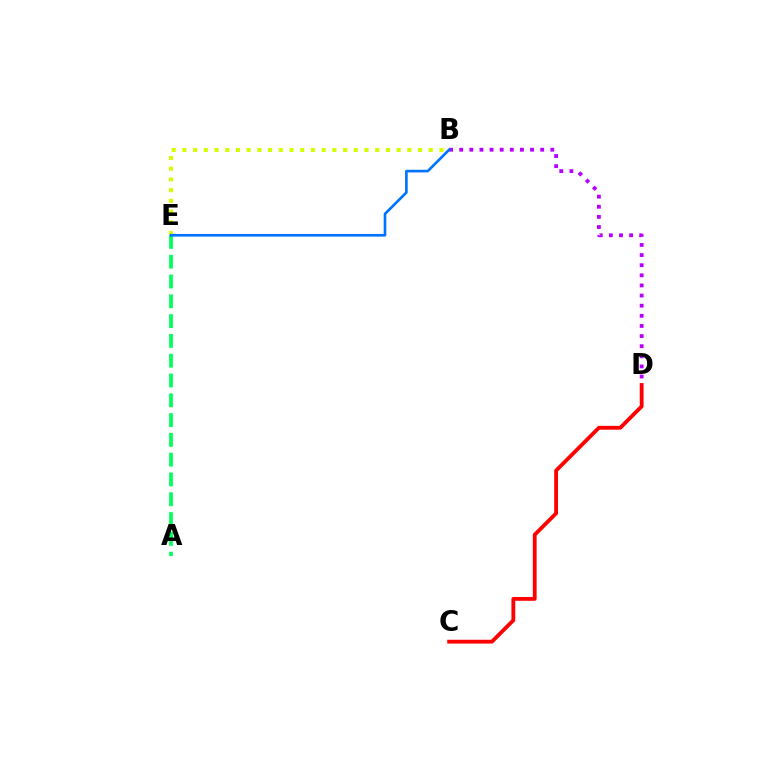{('C', 'D'): [{'color': '#ff0000', 'line_style': 'solid', 'thickness': 2.75}], ('A', 'E'): [{'color': '#00ff5c', 'line_style': 'dashed', 'thickness': 2.69}], ('B', 'E'): [{'color': '#d1ff00', 'line_style': 'dotted', 'thickness': 2.91}, {'color': '#0074ff', 'line_style': 'solid', 'thickness': 1.91}], ('B', 'D'): [{'color': '#b900ff', 'line_style': 'dotted', 'thickness': 2.75}]}